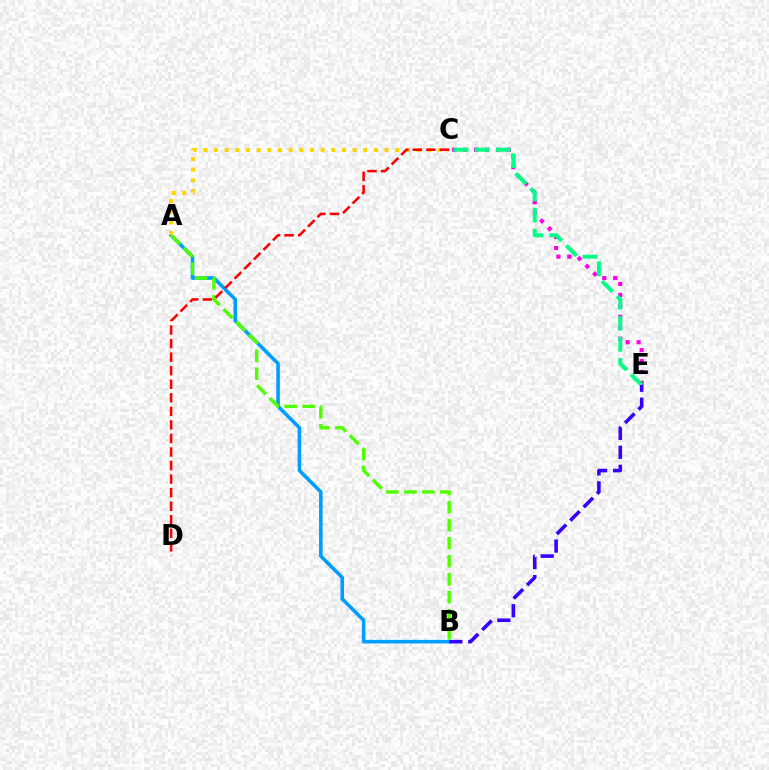{('A', 'B'): [{'color': '#009eff', 'line_style': 'solid', 'thickness': 2.58}, {'color': '#4fff00', 'line_style': 'dashed', 'thickness': 2.45}], ('C', 'E'): [{'color': '#ff00ed', 'line_style': 'dotted', 'thickness': 2.97}, {'color': '#00ff86', 'line_style': 'dashed', 'thickness': 2.86}], ('A', 'C'): [{'color': '#ffd500', 'line_style': 'dotted', 'thickness': 2.9}], ('C', 'D'): [{'color': '#ff0000', 'line_style': 'dashed', 'thickness': 1.84}], ('B', 'E'): [{'color': '#3700ff', 'line_style': 'dashed', 'thickness': 2.58}]}